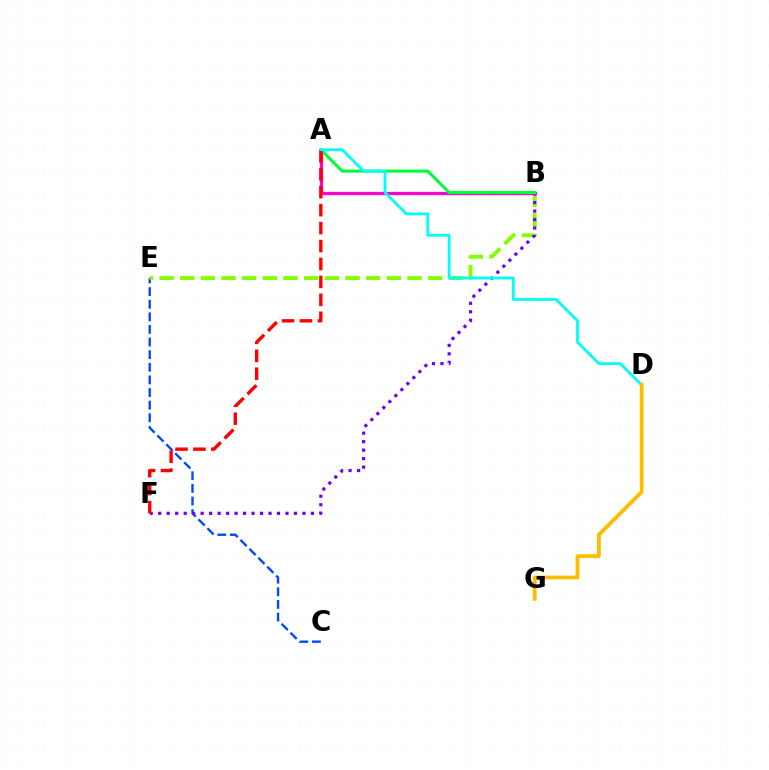{('C', 'E'): [{'color': '#004bff', 'line_style': 'dashed', 'thickness': 1.71}], ('B', 'E'): [{'color': '#84ff00', 'line_style': 'dashed', 'thickness': 2.81}], ('B', 'F'): [{'color': '#7200ff', 'line_style': 'dotted', 'thickness': 2.31}], ('A', 'B'): [{'color': '#ff00cf', 'line_style': 'solid', 'thickness': 2.36}, {'color': '#00ff39', 'line_style': 'solid', 'thickness': 2.2}], ('A', 'F'): [{'color': '#ff0000', 'line_style': 'dashed', 'thickness': 2.44}], ('A', 'D'): [{'color': '#00fff6', 'line_style': 'solid', 'thickness': 2.03}], ('D', 'G'): [{'color': '#ffbd00', 'line_style': 'solid', 'thickness': 2.74}]}